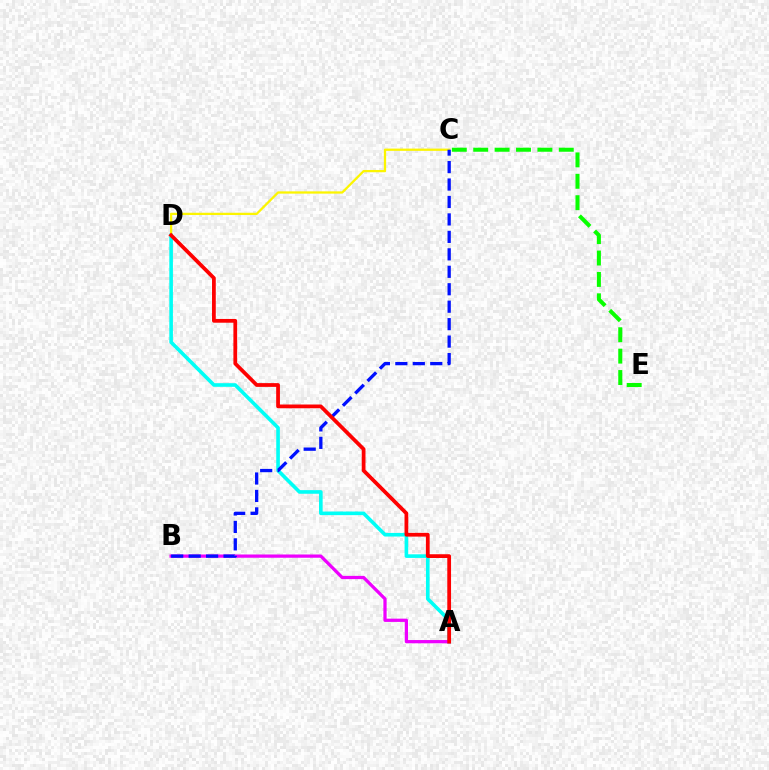{('A', 'D'): [{'color': '#00fff6', 'line_style': 'solid', 'thickness': 2.6}, {'color': '#ff0000', 'line_style': 'solid', 'thickness': 2.7}], ('C', 'D'): [{'color': '#fcf500', 'line_style': 'solid', 'thickness': 1.63}], ('A', 'B'): [{'color': '#ee00ff', 'line_style': 'solid', 'thickness': 2.34}], ('B', 'C'): [{'color': '#0010ff', 'line_style': 'dashed', 'thickness': 2.37}], ('C', 'E'): [{'color': '#08ff00', 'line_style': 'dashed', 'thickness': 2.91}]}